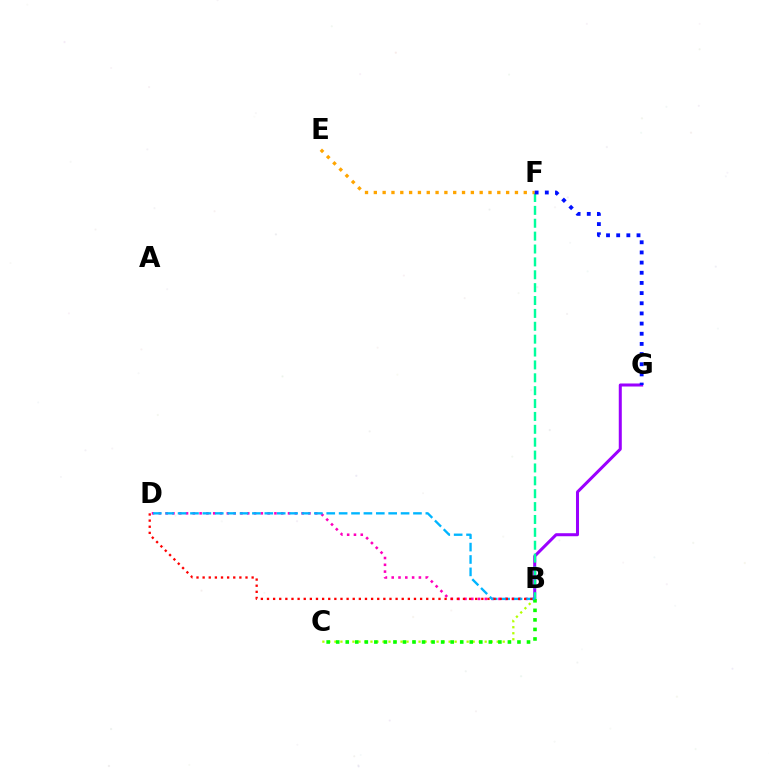{('B', 'C'): [{'color': '#b3ff00', 'line_style': 'dotted', 'thickness': 1.63}, {'color': '#08ff00', 'line_style': 'dotted', 'thickness': 2.59}], ('B', 'D'): [{'color': '#ff00bd', 'line_style': 'dotted', 'thickness': 1.85}, {'color': '#00b5ff', 'line_style': 'dashed', 'thickness': 1.68}, {'color': '#ff0000', 'line_style': 'dotted', 'thickness': 1.66}], ('B', 'G'): [{'color': '#9b00ff', 'line_style': 'solid', 'thickness': 2.17}], ('B', 'F'): [{'color': '#00ff9d', 'line_style': 'dashed', 'thickness': 1.75}], ('E', 'F'): [{'color': '#ffa500', 'line_style': 'dotted', 'thickness': 2.4}], ('F', 'G'): [{'color': '#0010ff', 'line_style': 'dotted', 'thickness': 2.76}]}